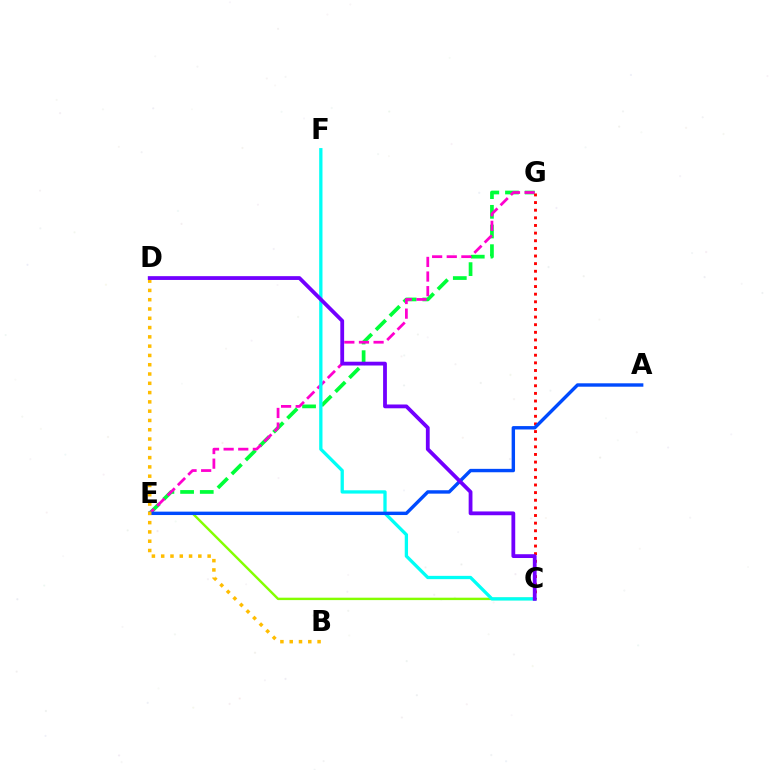{('E', 'G'): [{'color': '#00ff39', 'line_style': 'dashed', 'thickness': 2.67}, {'color': '#ff00cf', 'line_style': 'dashed', 'thickness': 1.99}], ('C', 'G'): [{'color': '#ff0000', 'line_style': 'dotted', 'thickness': 2.07}], ('C', 'E'): [{'color': '#84ff00', 'line_style': 'solid', 'thickness': 1.74}], ('C', 'F'): [{'color': '#00fff6', 'line_style': 'solid', 'thickness': 2.37}], ('A', 'E'): [{'color': '#004bff', 'line_style': 'solid', 'thickness': 2.45}], ('B', 'D'): [{'color': '#ffbd00', 'line_style': 'dotted', 'thickness': 2.52}], ('C', 'D'): [{'color': '#7200ff', 'line_style': 'solid', 'thickness': 2.73}]}